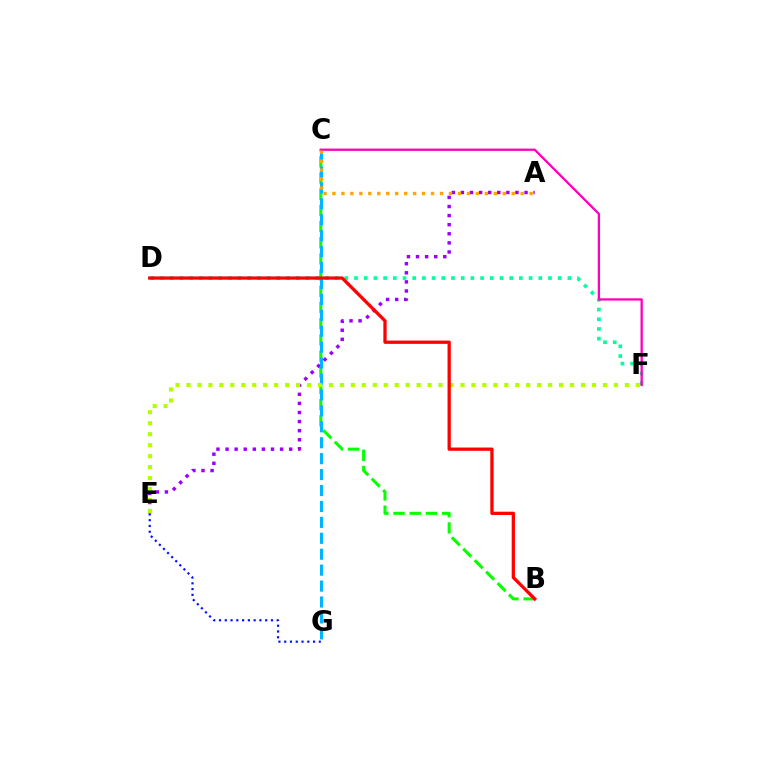{('D', 'F'): [{'color': '#00ff9d', 'line_style': 'dotted', 'thickness': 2.64}], ('B', 'C'): [{'color': '#08ff00', 'line_style': 'dashed', 'thickness': 2.2}], ('A', 'E'): [{'color': '#9b00ff', 'line_style': 'dotted', 'thickness': 2.47}], ('C', 'G'): [{'color': '#00b5ff', 'line_style': 'dashed', 'thickness': 2.16}], ('E', 'F'): [{'color': '#b3ff00', 'line_style': 'dotted', 'thickness': 2.98}], ('C', 'F'): [{'color': '#ff00bd', 'line_style': 'solid', 'thickness': 1.66}], ('A', 'C'): [{'color': '#ffa500', 'line_style': 'dotted', 'thickness': 2.44}], ('E', 'G'): [{'color': '#0010ff', 'line_style': 'dotted', 'thickness': 1.57}], ('B', 'D'): [{'color': '#ff0000', 'line_style': 'solid', 'thickness': 2.35}]}